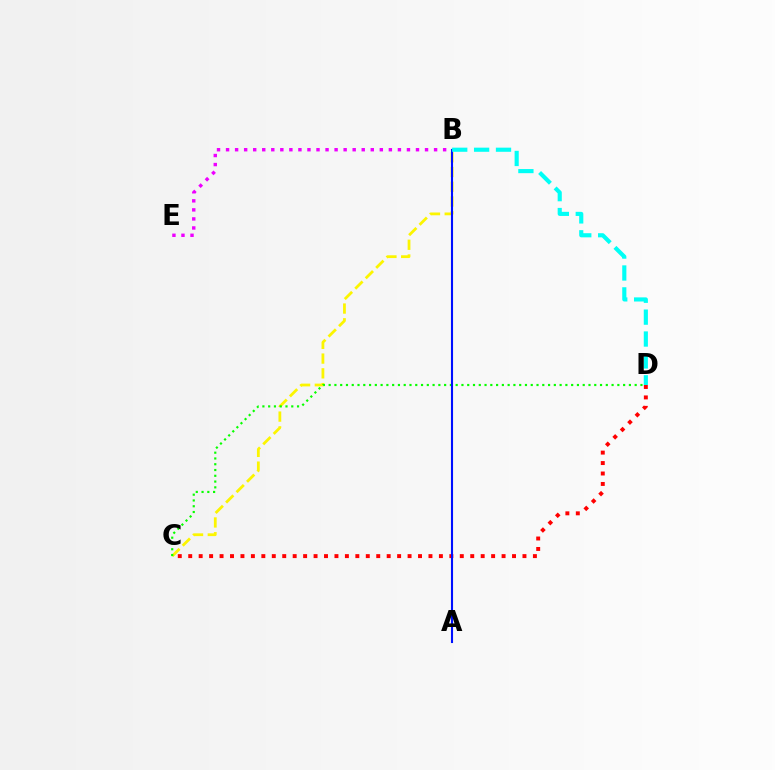{('B', 'E'): [{'color': '#ee00ff', 'line_style': 'dotted', 'thickness': 2.46}], ('B', 'C'): [{'color': '#fcf500', 'line_style': 'dashed', 'thickness': 2.0}], ('C', 'D'): [{'color': '#ff0000', 'line_style': 'dotted', 'thickness': 2.84}, {'color': '#08ff00', 'line_style': 'dotted', 'thickness': 1.57}], ('A', 'B'): [{'color': '#0010ff', 'line_style': 'solid', 'thickness': 1.51}], ('B', 'D'): [{'color': '#00fff6', 'line_style': 'dashed', 'thickness': 2.97}]}